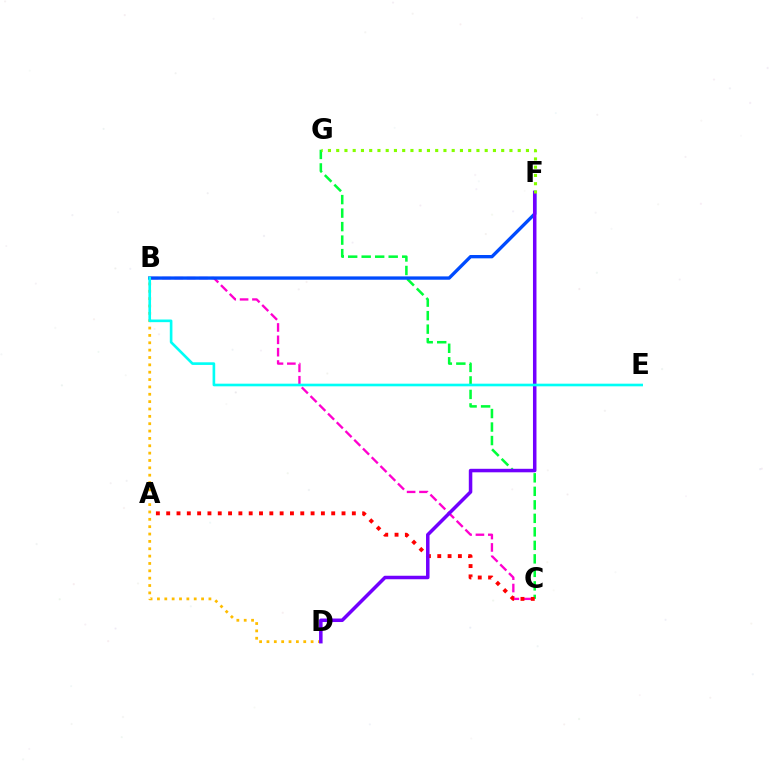{('C', 'G'): [{'color': '#00ff39', 'line_style': 'dashed', 'thickness': 1.83}], ('B', 'C'): [{'color': '#ff00cf', 'line_style': 'dashed', 'thickness': 1.68}], ('B', 'D'): [{'color': '#ffbd00', 'line_style': 'dotted', 'thickness': 2.0}], ('B', 'F'): [{'color': '#004bff', 'line_style': 'solid', 'thickness': 2.4}], ('A', 'C'): [{'color': '#ff0000', 'line_style': 'dotted', 'thickness': 2.8}], ('D', 'F'): [{'color': '#7200ff', 'line_style': 'solid', 'thickness': 2.53}], ('B', 'E'): [{'color': '#00fff6', 'line_style': 'solid', 'thickness': 1.9}], ('F', 'G'): [{'color': '#84ff00', 'line_style': 'dotted', 'thickness': 2.24}]}